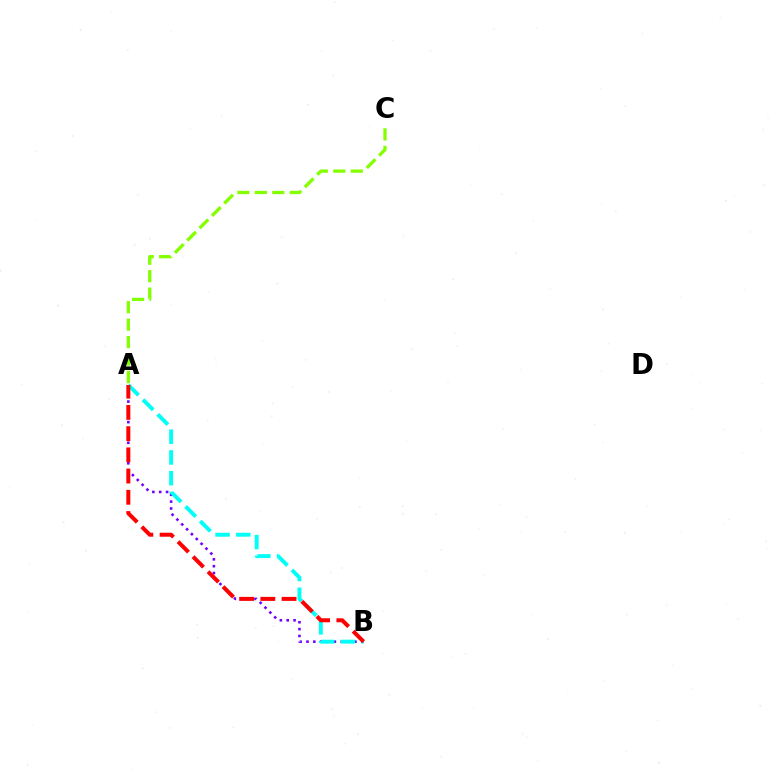{('A', 'B'): [{'color': '#7200ff', 'line_style': 'dotted', 'thickness': 1.86}, {'color': '#00fff6', 'line_style': 'dashed', 'thickness': 2.82}, {'color': '#ff0000', 'line_style': 'dashed', 'thickness': 2.88}], ('A', 'C'): [{'color': '#84ff00', 'line_style': 'dashed', 'thickness': 2.37}]}